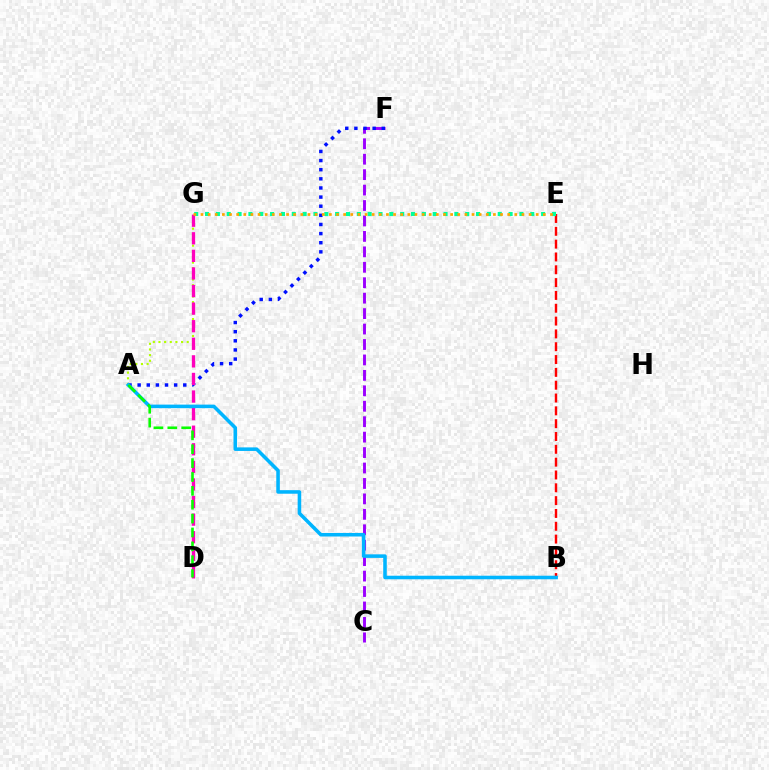{('C', 'F'): [{'color': '#9b00ff', 'line_style': 'dashed', 'thickness': 2.1}], ('A', 'G'): [{'color': '#b3ff00', 'line_style': 'dotted', 'thickness': 1.53}], ('A', 'F'): [{'color': '#0010ff', 'line_style': 'dotted', 'thickness': 2.48}], ('B', 'E'): [{'color': '#ff0000', 'line_style': 'dashed', 'thickness': 1.74}], ('D', 'G'): [{'color': '#ff00bd', 'line_style': 'dashed', 'thickness': 2.39}], ('A', 'B'): [{'color': '#00b5ff', 'line_style': 'solid', 'thickness': 2.56}], ('A', 'D'): [{'color': '#08ff00', 'line_style': 'dashed', 'thickness': 1.89}], ('E', 'G'): [{'color': '#00ff9d', 'line_style': 'dotted', 'thickness': 2.95}, {'color': '#ffa500', 'line_style': 'dotted', 'thickness': 1.94}]}